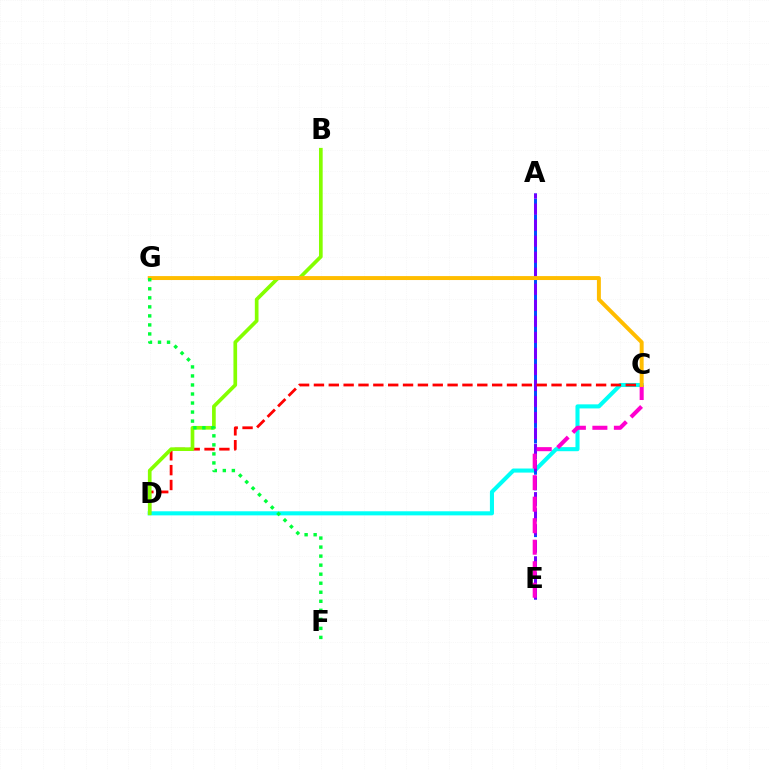{('C', 'D'): [{'color': '#00fff6', 'line_style': 'solid', 'thickness': 2.94}, {'color': '#ff0000', 'line_style': 'dashed', 'thickness': 2.02}], ('A', 'E'): [{'color': '#004bff', 'line_style': 'dashed', 'thickness': 2.12}, {'color': '#7200ff', 'line_style': 'dashed', 'thickness': 2.18}], ('B', 'D'): [{'color': '#84ff00', 'line_style': 'solid', 'thickness': 2.65}], ('C', 'E'): [{'color': '#ff00cf', 'line_style': 'dashed', 'thickness': 2.92}], ('C', 'G'): [{'color': '#ffbd00', 'line_style': 'solid', 'thickness': 2.85}], ('F', 'G'): [{'color': '#00ff39', 'line_style': 'dotted', 'thickness': 2.45}]}